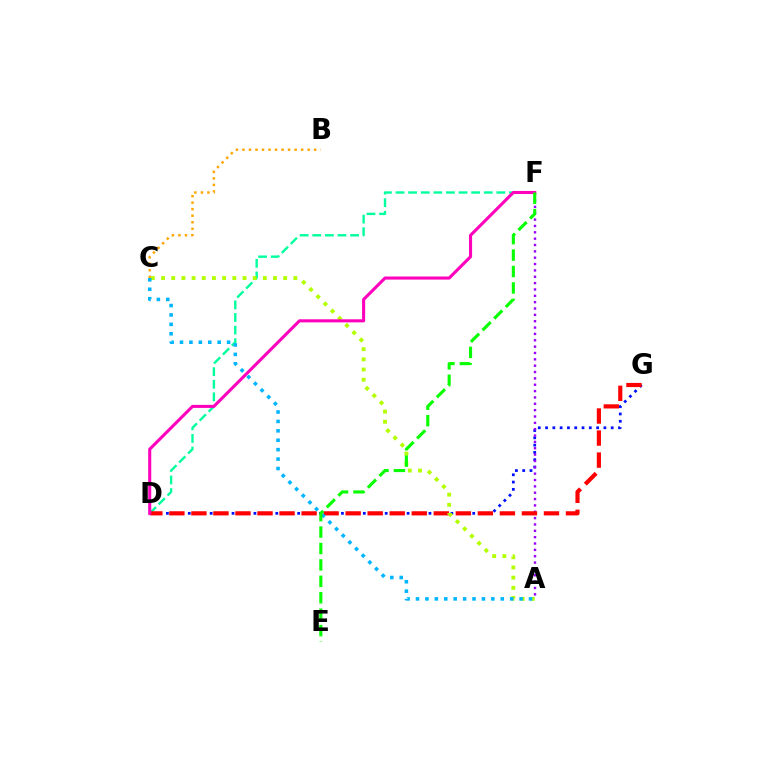{('D', 'G'): [{'color': '#0010ff', 'line_style': 'dotted', 'thickness': 1.98}, {'color': '#ff0000', 'line_style': 'dashed', 'thickness': 2.99}], ('D', 'F'): [{'color': '#00ff9d', 'line_style': 'dashed', 'thickness': 1.71}, {'color': '#ff00bd', 'line_style': 'solid', 'thickness': 2.22}], ('A', 'F'): [{'color': '#9b00ff', 'line_style': 'dotted', 'thickness': 1.73}], ('B', 'C'): [{'color': '#ffa500', 'line_style': 'dotted', 'thickness': 1.77}], ('A', 'C'): [{'color': '#b3ff00', 'line_style': 'dotted', 'thickness': 2.77}, {'color': '#00b5ff', 'line_style': 'dotted', 'thickness': 2.56}], ('E', 'F'): [{'color': '#08ff00', 'line_style': 'dashed', 'thickness': 2.23}]}